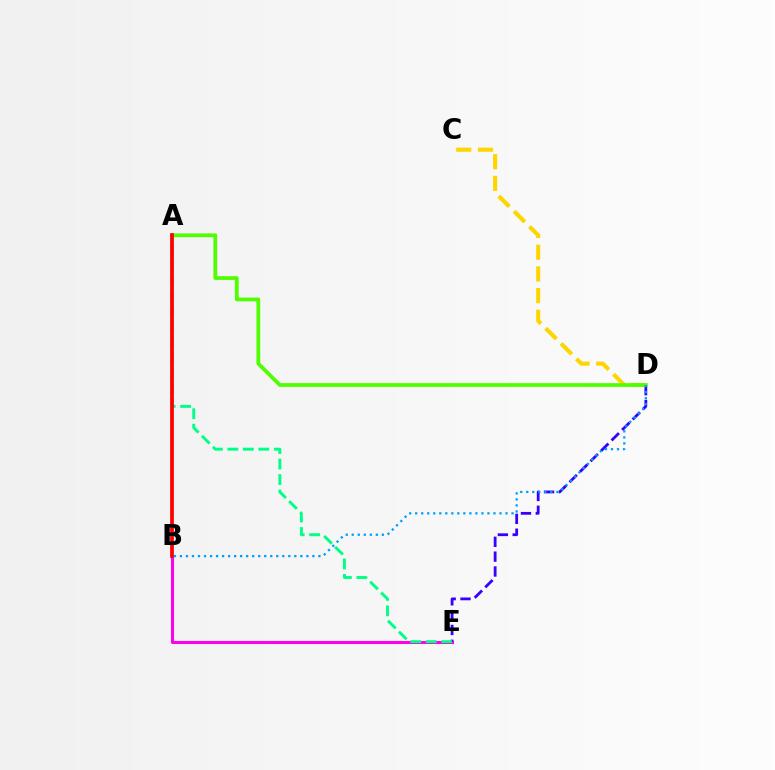{('B', 'E'): [{'color': '#ff00ed', 'line_style': 'solid', 'thickness': 2.19}], ('C', 'D'): [{'color': '#ffd500', 'line_style': 'dashed', 'thickness': 2.95}], ('D', 'E'): [{'color': '#3700ff', 'line_style': 'dashed', 'thickness': 2.01}], ('A', 'D'): [{'color': '#4fff00', 'line_style': 'solid', 'thickness': 2.7}], ('A', 'E'): [{'color': '#00ff86', 'line_style': 'dashed', 'thickness': 2.1}], ('A', 'B'): [{'color': '#ff0000', 'line_style': 'solid', 'thickness': 2.69}], ('B', 'D'): [{'color': '#009eff', 'line_style': 'dotted', 'thickness': 1.64}]}